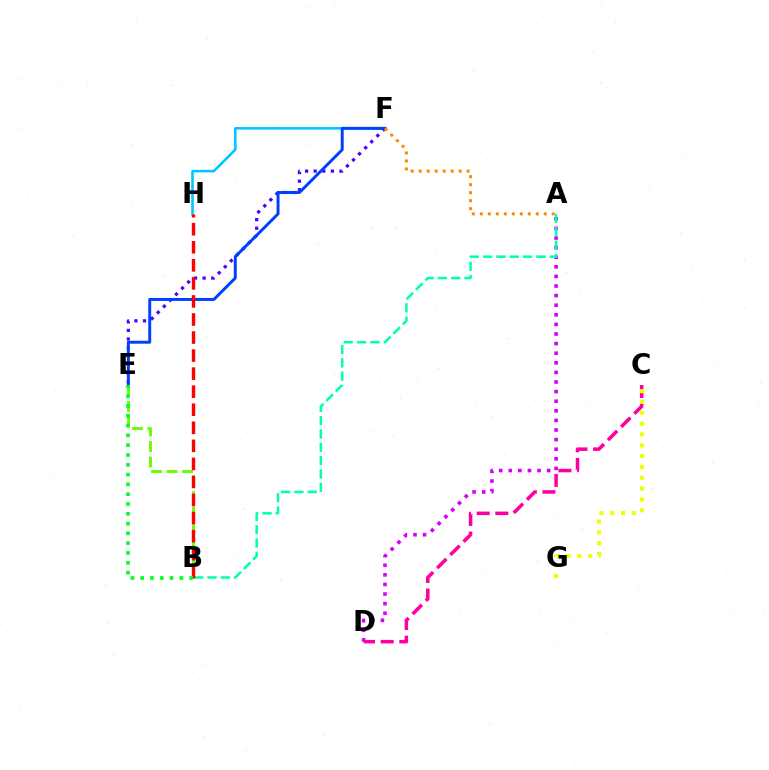{('B', 'E'): [{'color': '#66ff00', 'line_style': 'dashed', 'thickness': 2.11}, {'color': '#00ff27', 'line_style': 'dotted', 'thickness': 2.66}], ('C', 'D'): [{'color': '#ff00a0', 'line_style': 'dashed', 'thickness': 2.54}], ('F', 'H'): [{'color': '#00c7ff', 'line_style': 'solid', 'thickness': 1.88}], ('A', 'D'): [{'color': '#d600ff', 'line_style': 'dotted', 'thickness': 2.61}], ('A', 'B'): [{'color': '#00ffaf', 'line_style': 'dashed', 'thickness': 1.81}], ('E', 'F'): [{'color': '#4f00ff', 'line_style': 'dotted', 'thickness': 2.33}, {'color': '#003fff', 'line_style': 'solid', 'thickness': 2.13}], ('B', 'H'): [{'color': '#ff0000', 'line_style': 'dashed', 'thickness': 2.45}], ('C', 'G'): [{'color': '#eeff00', 'line_style': 'dotted', 'thickness': 2.94}], ('A', 'F'): [{'color': '#ff8800', 'line_style': 'dotted', 'thickness': 2.17}]}